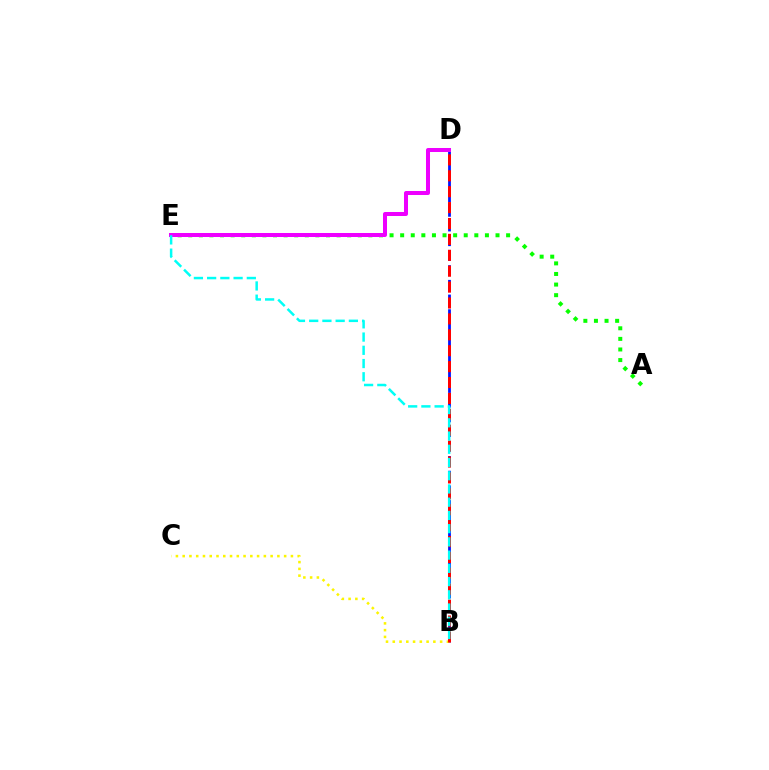{('A', 'E'): [{'color': '#08ff00', 'line_style': 'dotted', 'thickness': 2.88}], ('B', 'D'): [{'color': '#0010ff', 'line_style': 'dashed', 'thickness': 1.99}, {'color': '#ff0000', 'line_style': 'dashed', 'thickness': 2.16}], ('D', 'E'): [{'color': '#ee00ff', 'line_style': 'solid', 'thickness': 2.89}], ('B', 'C'): [{'color': '#fcf500', 'line_style': 'dotted', 'thickness': 1.84}], ('B', 'E'): [{'color': '#00fff6', 'line_style': 'dashed', 'thickness': 1.8}]}